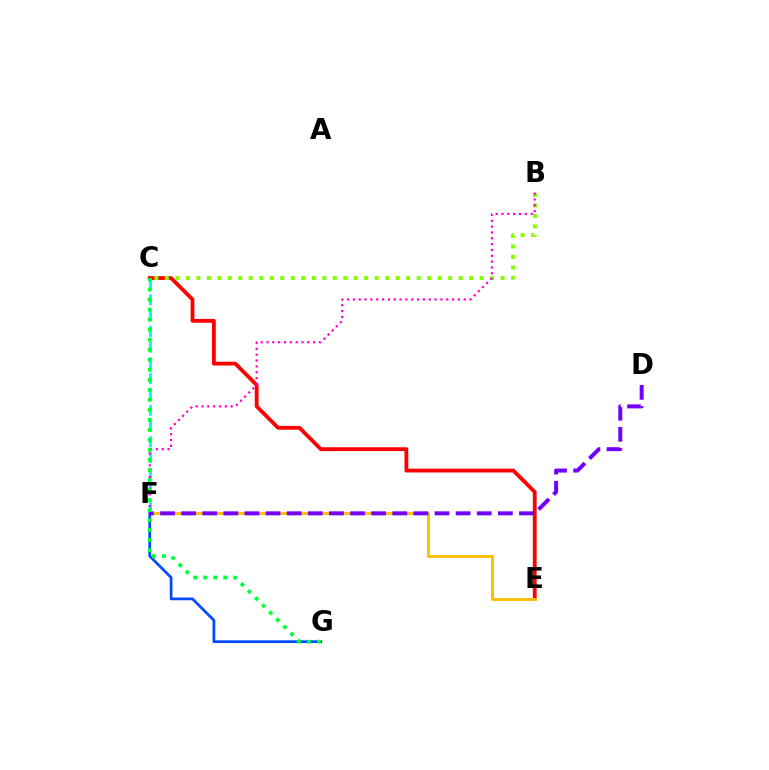{('C', 'E'): [{'color': '#ff0000', 'line_style': 'solid', 'thickness': 2.74}], ('B', 'C'): [{'color': '#84ff00', 'line_style': 'dotted', 'thickness': 2.85}], ('E', 'F'): [{'color': '#ffbd00', 'line_style': 'solid', 'thickness': 2.07}], ('F', 'G'): [{'color': '#004bff', 'line_style': 'solid', 'thickness': 1.96}], ('C', 'F'): [{'color': '#00fff6', 'line_style': 'dashed', 'thickness': 2.14}], ('B', 'F'): [{'color': '#ff00cf', 'line_style': 'dotted', 'thickness': 1.58}], ('D', 'F'): [{'color': '#7200ff', 'line_style': 'dashed', 'thickness': 2.87}], ('C', 'G'): [{'color': '#00ff39', 'line_style': 'dotted', 'thickness': 2.72}]}